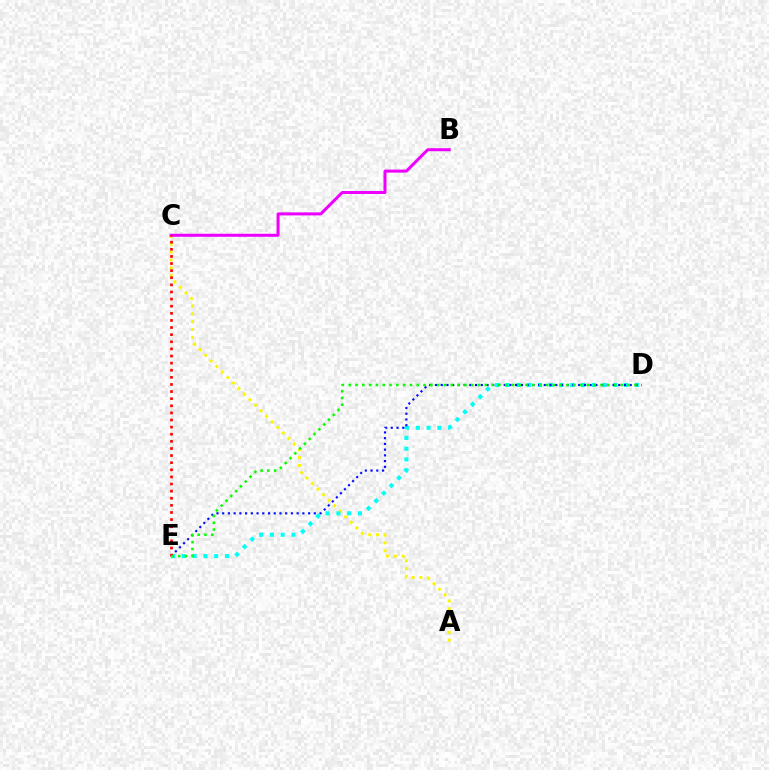{('A', 'C'): [{'color': '#fcf500', 'line_style': 'dotted', 'thickness': 2.13}], ('D', 'E'): [{'color': '#00fff6', 'line_style': 'dotted', 'thickness': 2.92}, {'color': '#0010ff', 'line_style': 'dotted', 'thickness': 1.56}, {'color': '#08ff00', 'line_style': 'dotted', 'thickness': 1.85}], ('B', 'C'): [{'color': '#ee00ff', 'line_style': 'solid', 'thickness': 2.17}], ('C', 'E'): [{'color': '#ff0000', 'line_style': 'dotted', 'thickness': 1.93}]}